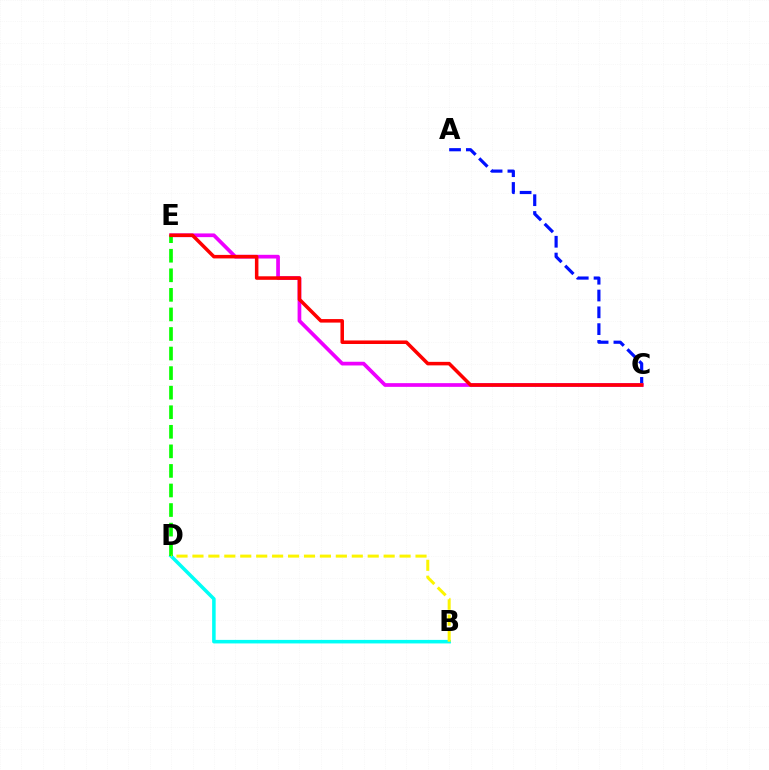{('A', 'C'): [{'color': '#0010ff', 'line_style': 'dashed', 'thickness': 2.28}], ('B', 'D'): [{'color': '#00fff6', 'line_style': 'solid', 'thickness': 2.55}, {'color': '#fcf500', 'line_style': 'dashed', 'thickness': 2.16}], ('C', 'E'): [{'color': '#ee00ff', 'line_style': 'solid', 'thickness': 2.67}, {'color': '#ff0000', 'line_style': 'solid', 'thickness': 2.53}], ('D', 'E'): [{'color': '#08ff00', 'line_style': 'dashed', 'thickness': 2.66}]}